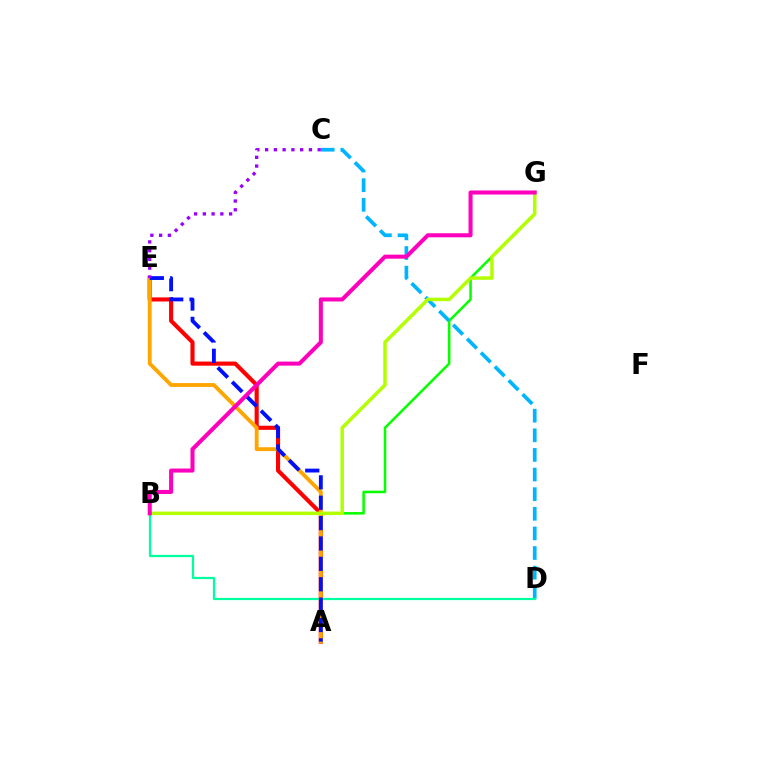{('B', 'G'): [{'color': '#08ff00', 'line_style': 'solid', 'thickness': 1.83}, {'color': '#b3ff00', 'line_style': 'solid', 'thickness': 2.52}, {'color': '#ff00bd', 'line_style': 'solid', 'thickness': 2.91}], ('C', 'D'): [{'color': '#00b5ff', 'line_style': 'dashed', 'thickness': 2.67}], ('A', 'E'): [{'color': '#ff0000', 'line_style': 'solid', 'thickness': 2.97}, {'color': '#ffa500', 'line_style': 'solid', 'thickness': 2.77}, {'color': '#0010ff', 'line_style': 'dashed', 'thickness': 2.77}], ('B', 'D'): [{'color': '#00ff9d', 'line_style': 'solid', 'thickness': 1.6}], ('C', 'E'): [{'color': '#9b00ff', 'line_style': 'dotted', 'thickness': 2.38}]}